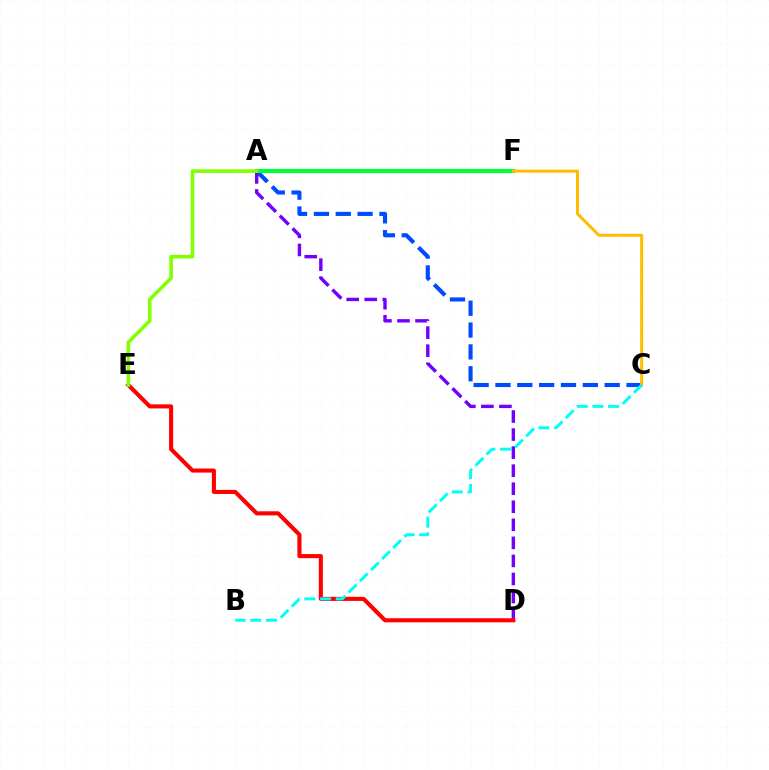{('A', 'F'): [{'color': '#ff00cf', 'line_style': 'solid', 'thickness': 1.52}, {'color': '#00ff39', 'line_style': 'solid', 'thickness': 2.97}], ('A', 'C'): [{'color': '#004bff', 'line_style': 'dashed', 'thickness': 2.97}], ('A', 'D'): [{'color': '#7200ff', 'line_style': 'dashed', 'thickness': 2.45}], ('D', 'E'): [{'color': '#ff0000', 'line_style': 'solid', 'thickness': 2.94}], ('C', 'F'): [{'color': '#ffbd00', 'line_style': 'solid', 'thickness': 2.16}], ('B', 'C'): [{'color': '#00fff6', 'line_style': 'dashed', 'thickness': 2.13}], ('A', 'E'): [{'color': '#84ff00', 'line_style': 'solid', 'thickness': 2.59}]}